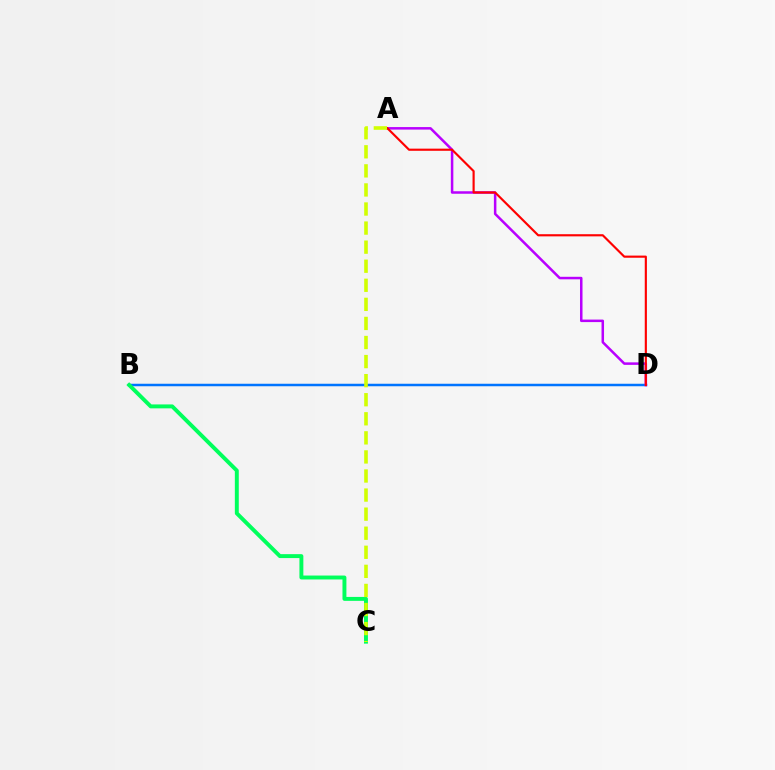{('B', 'D'): [{'color': '#0074ff', 'line_style': 'solid', 'thickness': 1.8}], ('A', 'D'): [{'color': '#b900ff', 'line_style': 'solid', 'thickness': 1.81}, {'color': '#ff0000', 'line_style': 'solid', 'thickness': 1.55}], ('B', 'C'): [{'color': '#00ff5c', 'line_style': 'solid', 'thickness': 2.83}], ('A', 'C'): [{'color': '#d1ff00', 'line_style': 'dashed', 'thickness': 2.59}]}